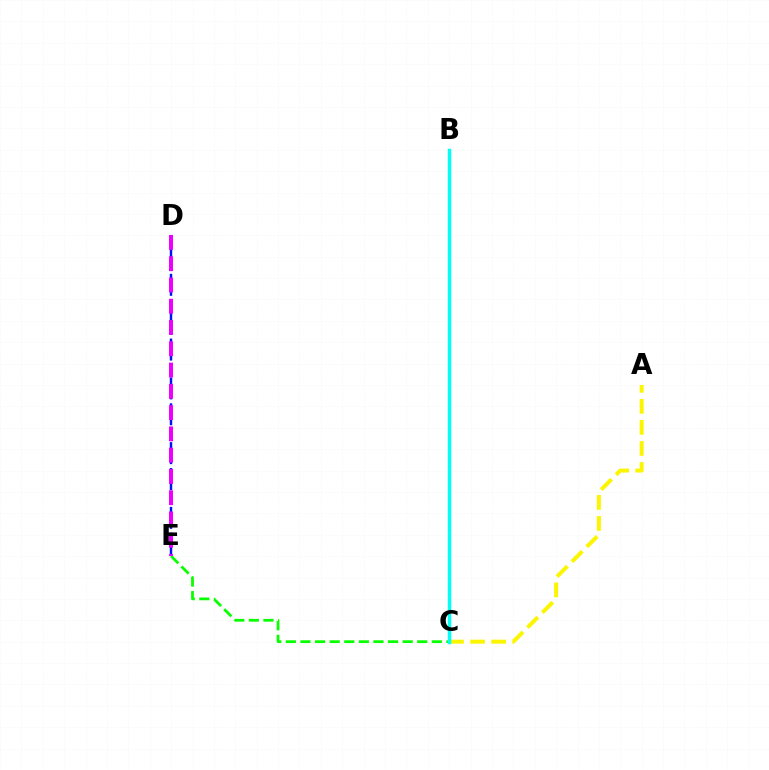{('A', 'C'): [{'color': '#fcf500', 'line_style': 'dashed', 'thickness': 2.86}], ('C', 'E'): [{'color': '#08ff00', 'line_style': 'dashed', 'thickness': 1.98}], ('D', 'E'): [{'color': '#0010ff', 'line_style': 'dashed', 'thickness': 1.76}, {'color': '#ee00ff', 'line_style': 'dashed', 'thickness': 2.89}], ('B', 'C'): [{'color': '#ff0000', 'line_style': 'dotted', 'thickness': 2.04}, {'color': '#00fff6', 'line_style': 'solid', 'thickness': 2.5}]}